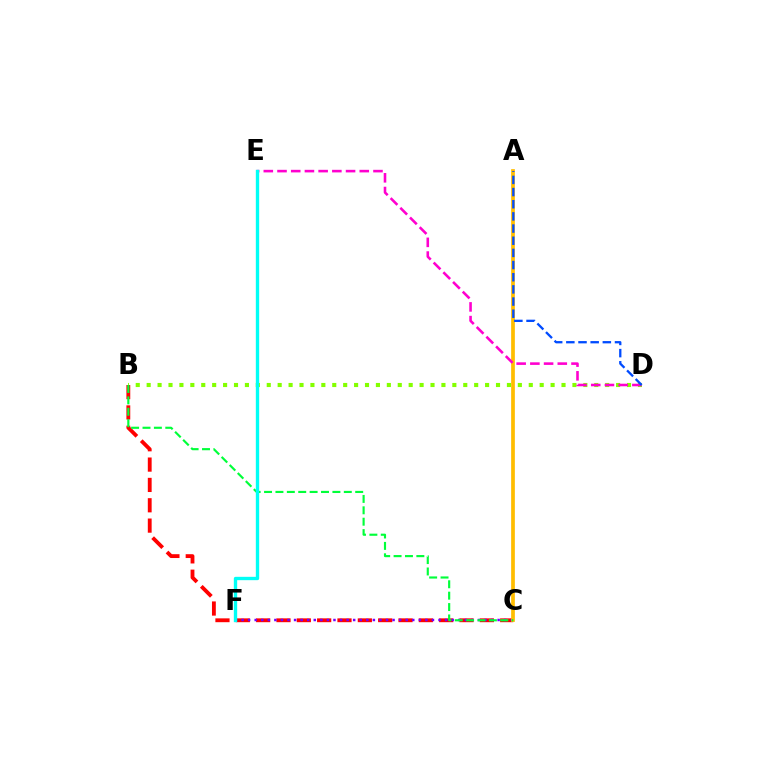{('B', 'D'): [{'color': '#84ff00', 'line_style': 'dotted', 'thickness': 2.97}], ('B', 'C'): [{'color': '#ff0000', 'line_style': 'dashed', 'thickness': 2.76}, {'color': '#00ff39', 'line_style': 'dashed', 'thickness': 1.55}], ('C', 'F'): [{'color': '#7200ff', 'line_style': 'dotted', 'thickness': 1.78}], ('A', 'C'): [{'color': '#ffbd00', 'line_style': 'solid', 'thickness': 2.68}], ('D', 'E'): [{'color': '#ff00cf', 'line_style': 'dashed', 'thickness': 1.86}], ('A', 'D'): [{'color': '#004bff', 'line_style': 'dashed', 'thickness': 1.65}], ('E', 'F'): [{'color': '#00fff6', 'line_style': 'solid', 'thickness': 2.41}]}